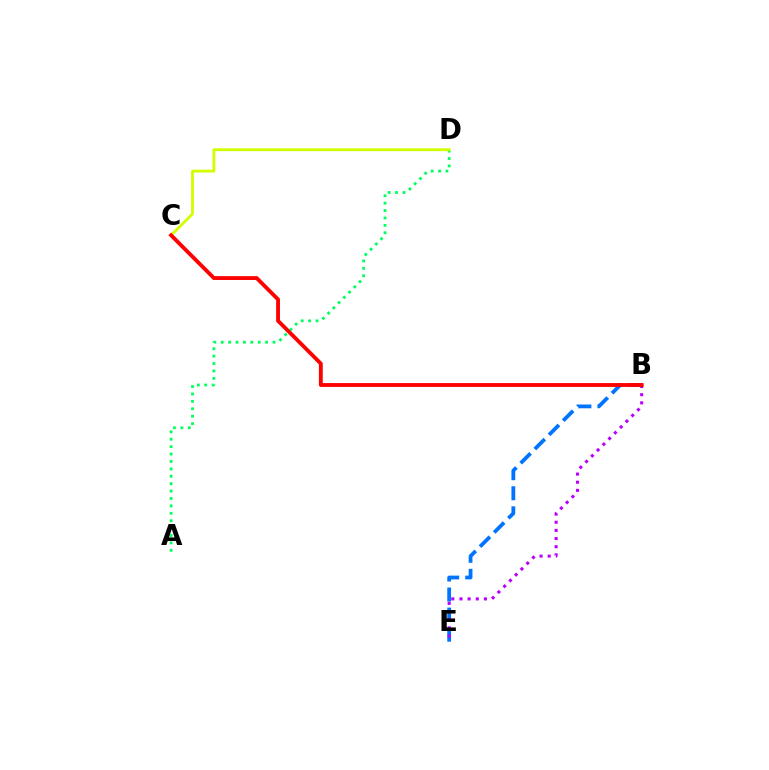{('A', 'D'): [{'color': '#00ff5c', 'line_style': 'dotted', 'thickness': 2.01}], ('C', 'D'): [{'color': '#d1ff00', 'line_style': 'solid', 'thickness': 2.04}], ('B', 'E'): [{'color': '#0074ff', 'line_style': 'dashed', 'thickness': 2.72}, {'color': '#b900ff', 'line_style': 'dotted', 'thickness': 2.21}], ('B', 'C'): [{'color': '#ff0000', 'line_style': 'solid', 'thickness': 2.77}]}